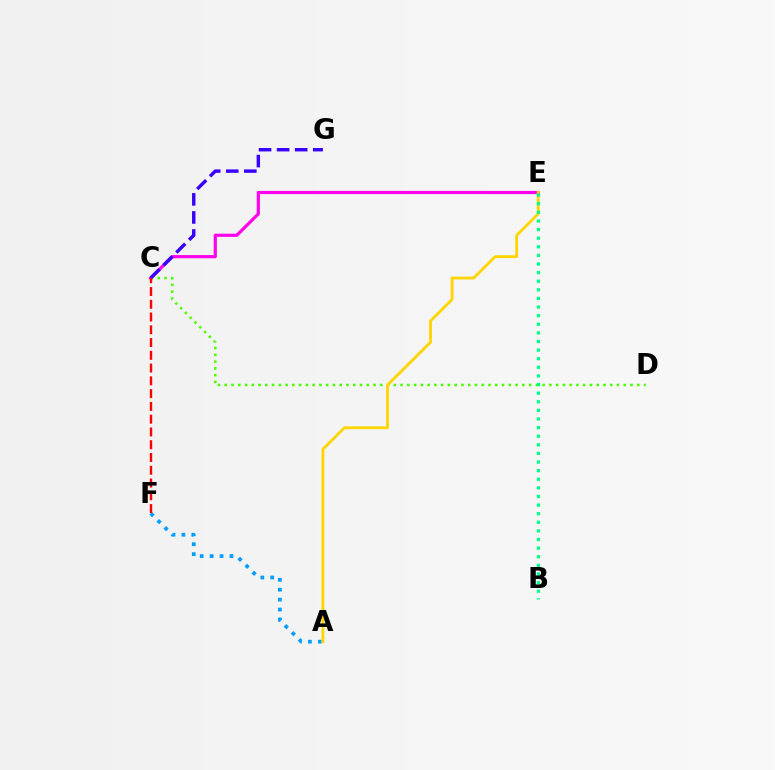{('A', 'F'): [{'color': '#009eff', 'line_style': 'dotted', 'thickness': 2.69}], ('C', 'E'): [{'color': '#ff00ed', 'line_style': 'solid', 'thickness': 2.3}], ('C', 'D'): [{'color': '#4fff00', 'line_style': 'dotted', 'thickness': 1.84}], ('A', 'E'): [{'color': '#ffd500', 'line_style': 'solid', 'thickness': 2.03}], ('B', 'E'): [{'color': '#00ff86', 'line_style': 'dotted', 'thickness': 2.34}], ('C', 'G'): [{'color': '#3700ff', 'line_style': 'dashed', 'thickness': 2.45}], ('C', 'F'): [{'color': '#ff0000', 'line_style': 'dashed', 'thickness': 1.73}]}